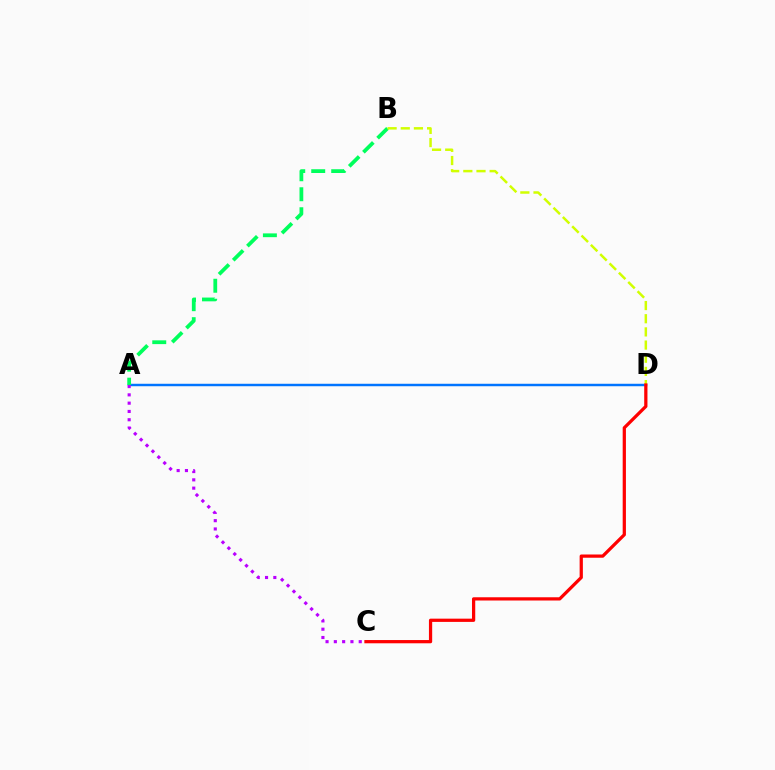{('A', 'D'): [{'color': '#0074ff', 'line_style': 'solid', 'thickness': 1.77}], ('A', 'C'): [{'color': '#b900ff', 'line_style': 'dotted', 'thickness': 2.25}], ('A', 'B'): [{'color': '#00ff5c', 'line_style': 'dashed', 'thickness': 2.71}], ('B', 'D'): [{'color': '#d1ff00', 'line_style': 'dashed', 'thickness': 1.79}], ('C', 'D'): [{'color': '#ff0000', 'line_style': 'solid', 'thickness': 2.33}]}